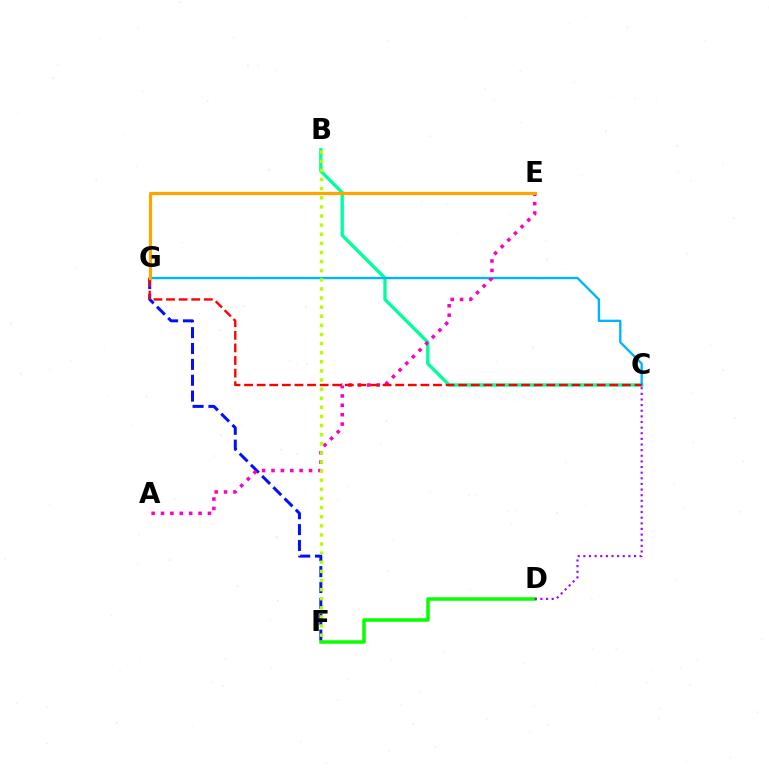{('B', 'C'): [{'color': '#00ff9d', 'line_style': 'solid', 'thickness': 2.4}], ('F', 'G'): [{'color': '#0010ff', 'line_style': 'dashed', 'thickness': 2.15}], ('C', 'G'): [{'color': '#00b5ff', 'line_style': 'solid', 'thickness': 1.68}, {'color': '#ff0000', 'line_style': 'dashed', 'thickness': 1.71}], ('A', 'E'): [{'color': '#ff00bd', 'line_style': 'dotted', 'thickness': 2.55}], ('D', 'F'): [{'color': '#08ff00', 'line_style': 'solid', 'thickness': 2.52}], ('E', 'G'): [{'color': '#ffa500', 'line_style': 'solid', 'thickness': 2.31}], ('C', 'D'): [{'color': '#9b00ff', 'line_style': 'dotted', 'thickness': 1.53}], ('B', 'F'): [{'color': '#b3ff00', 'line_style': 'dotted', 'thickness': 2.48}]}